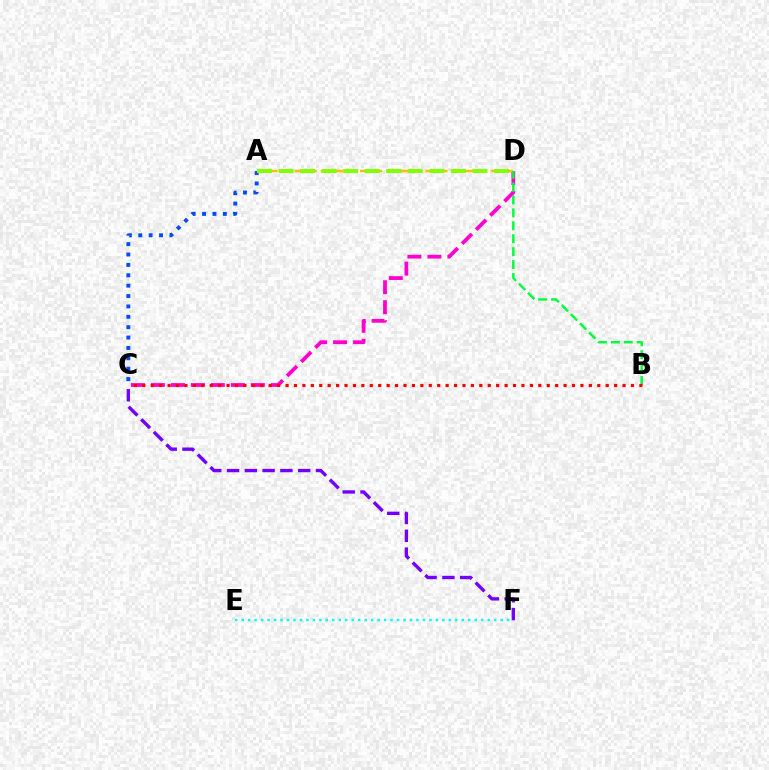{('C', 'F'): [{'color': '#7200ff', 'line_style': 'dashed', 'thickness': 2.42}], ('C', 'D'): [{'color': '#ff00cf', 'line_style': 'dashed', 'thickness': 2.72}], ('A', 'C'): [{'color': '#004bff', 'line_style': 'dotted', 'thickness': 2.82}], ('A', 'D'): [{'color': '#ffbd00', 'line_style': 'dashed', 'thickness': 1.78}, {'color': '#84ff00', 'line_style': 'dashed', 'thickness': 2.93}], ('B', 'D'): [{'color': '#00ff39', 'line_style': 'dashed', 'thickness': 1.75}], ('B', 'C'): [{'color': '#ff0000', 'line_style': 'dotted', 'thickness': 2.29}], ('E', 'F'): [{'color': '#00fff6', 'line_style': 'dotted', 'thickness': 1.76}]}